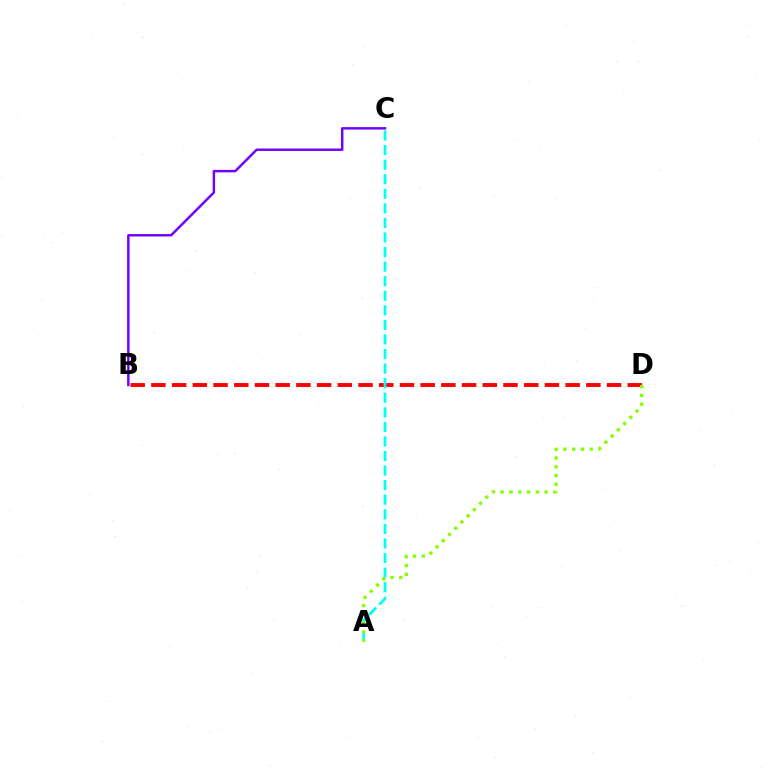{('B', 'D'): [{'color': '#ff0000', 'line_style': 'dashed', 'thickness': 2.81}], ('A', 'C'): [{'color': '#00fff6', 'line_style': 'dashed', 'thickness': 1.98}], ('A', 'D'): [{'color': '#84ff00', 'line_style': 'dotted', 'thickness': 2.39}], ('B', 'C'): [{'color': '#7200ff', 'line_style': 'solid', 'thickness': 1.76}]}